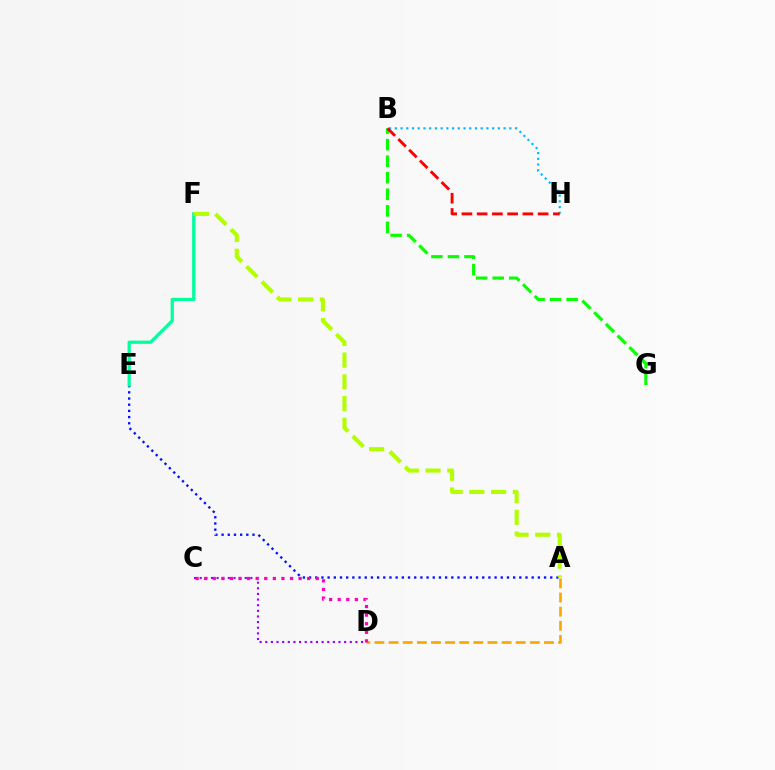{('B', 'G'): [{'color': '#08ff00', 'line_style': 'dashed', 'thickness': 2.25}], ('A', 'E'): [{'color': '#0010ff', 'line_style': 'dotted', 'thickness': 1.68}], ('E', 'F'): [{'color': '#00ff9d', 'line_style': 'solid', 'thickness': 2.32}], ('B', 'H'): [{'color': '#00b5ff', 'line_style': 'dotted', 'thickness': 1.56}, {'color': '#ff0000', 'line_style': 'dashed', 'thickness': 2.07}], ('A', 'F'): [{'color': '#b3ff00', 'line_style': 'dashed', 'thickness': 2.95}], ('C', 'D'): [{'color': '#9b00ff', 'line_style': 'dotted', 'thickness': 1.53}, {'color': '#ff00bd', 'line_style': 'dotted', 'thickness': 2.33}], ('A', 'D'): [{'color': '#ffa500', 'line_style': 'dashed', 'thickness': 1.92}]}